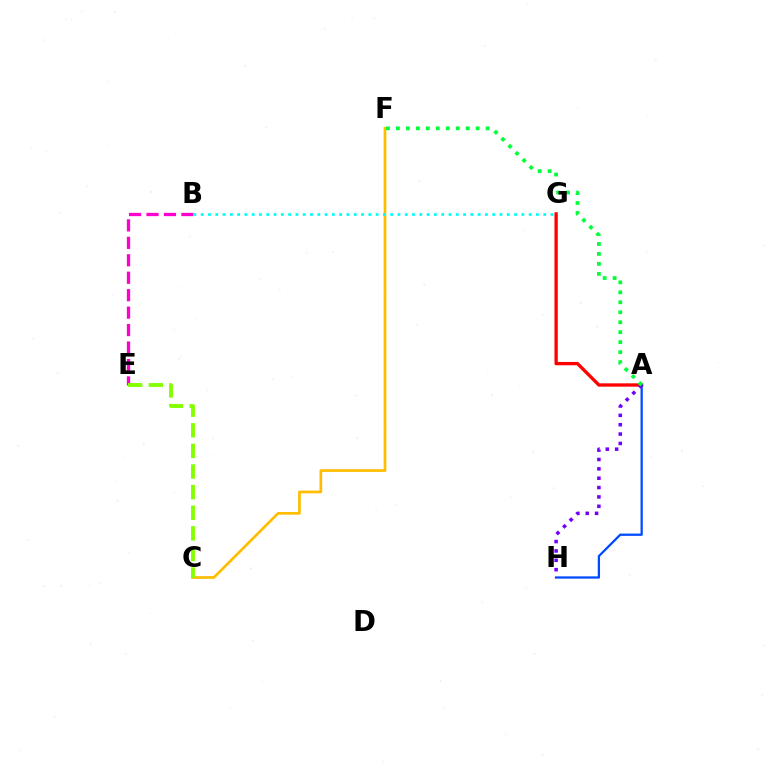{('B', 'E'): [{'color': '#ff00cf', 'line_style': 'dashed', 'thickness': 2.37}], ('A', 'G'): [{'color': '#ff0000', 'line_style': 'solid', 'thickness': 2.38}], ('C', 'F'): [{'color': '#ffbd00', 'line_style': 'solid', 'thickness': 1.95}], ('A', 'H'): [{'color': '#004bff', 'line_style': 'solid', 'thickness': 1.64}, {'color': '#7200ff', 'line_style': 'dotted', 'thickness': 2.54}], ('B', 'G'): [{'color': '#00fff6', 'line_style': 'dotted', 'thickness': 1.98}], ('A', 'F'): [{'color': '#00ff39', 'line_style': 'dotted', 'thickness': 2.71}], ('C', 'E'): [{'color': '#84ff00', 'line_style': 'dashed', 'thickness': 2.8}]}